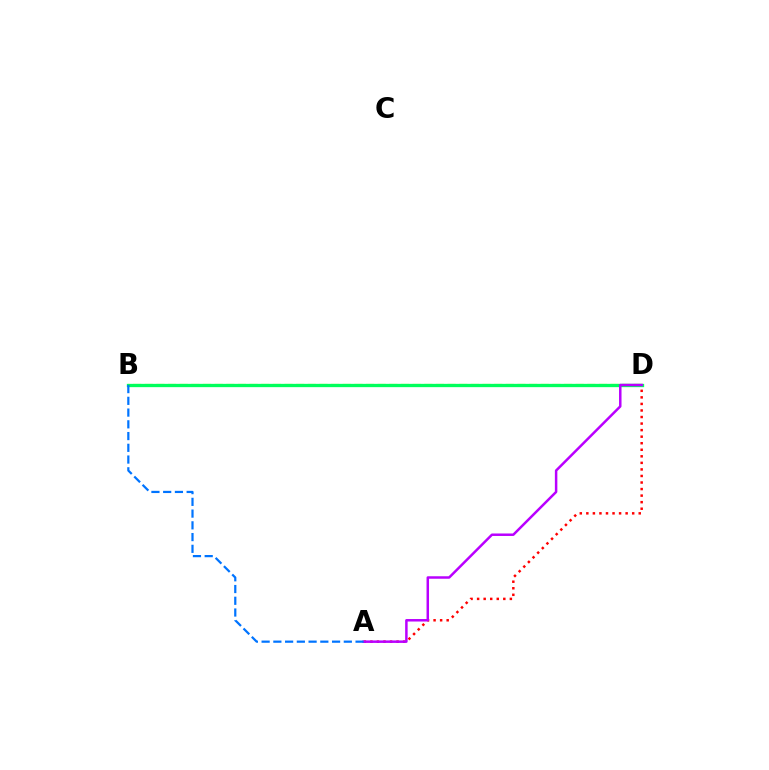{('A', 'D'): [{'color': '#ff0000', 'line_style': 'dotted', 'thickness': 1.78}, {'color': '#b900ff', 'line_style': 'solid', 'thickness': 1.79}], ('B', 'D'): [{'color': '#d1ff00', 'line_style': 'dashed', 'thickness': 1.58}, {'color': '#00ff5c', 'line_style': 'solid', 'thickness': 2.38}], ('A', 'B'): [{'color': '#0074ff', 'line_style': 'dashed', 'thickness': 1.6}]}